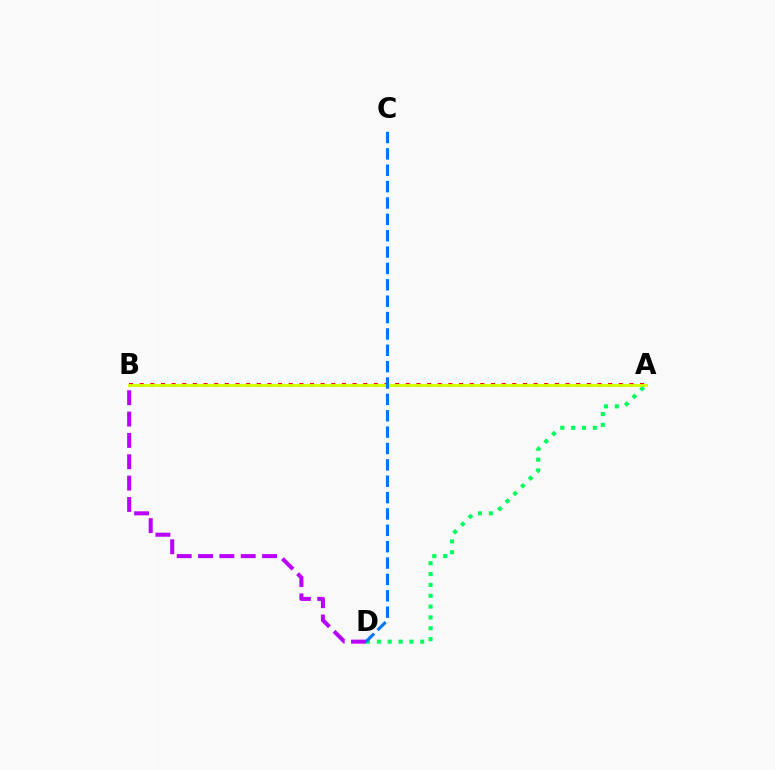{('A', 'B'): [{'color': '#ff0000', 'line_style': 'dotted', 'thickness': 2.89}, {'color': '#d1ff00', 'line_style': 'solid', 'thickness': 2.09}], ('A', 'D'): [{'color': '#00ff5c', 'line_style': 'dotted', 'thickness': 2.95}], ('B', 'D'): [{'color': '#b900ff', 'line_style': 'dashed', 'thickness': 2.9}], ('C', 'D'): [{'color': '#0074ff', 'line_style': 'dashed', 'thickness': 2.22}]}